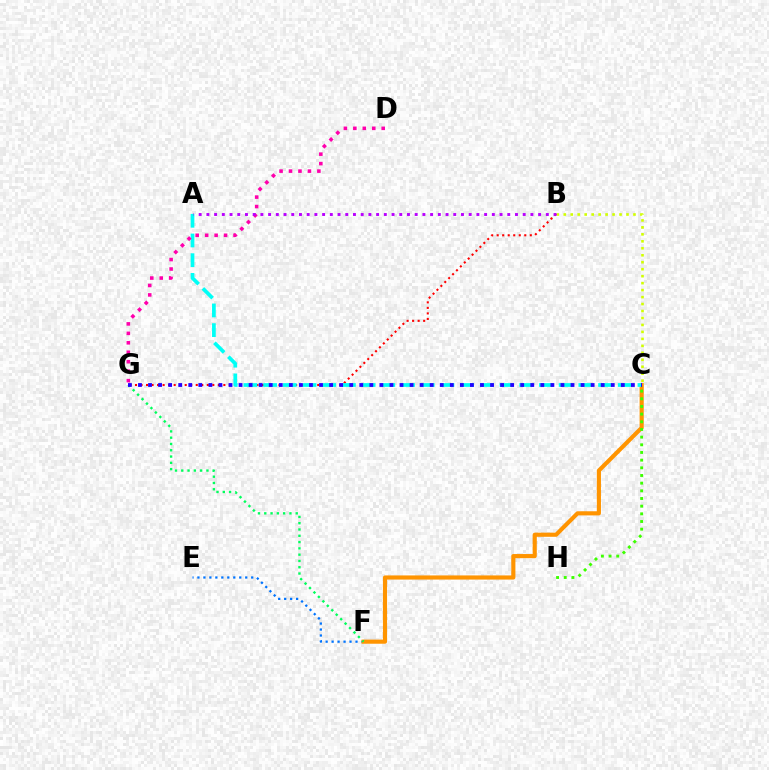{('B', 'C'): [{'color': '#d1ff00', 'line_style': 'dotted', 'thickness': 1.89}], ('B', 'G'): [{'color': '#ff0000', 'line_style': 'dotted', 'thickness': 1.5}], ('E', 'F'): [{'color': '#0074ff', 'line_style': 'dotted', 'thickness': 1.62}], ('C', 'F'): [{'color': '#ff9400', 'line_style': 'solid', 'thickness': 2.98}], ('A', 'C'): [{'color': '#00fff6', 'line_style': 'dashed', 'thickness': 2.68}], ('C', 'H'): [{'color': '#3dff00', 'line_style': 'dotted', 'thickness': 2.08}], ('D', 'G'): [{'color': '#ff00ac', 'line_style': 'dotted', 'thickness': 2.57}], ('F', 'G'): [{'color': '#00ff5c', 'line_style': 'dotted', 'thickness': 1.71}], ('A', 'B'): [{'color': '#b900ff', 'line_style': 'dotted', 'thickness': 2.1}], ('C', 'G'): [{'color': '#2500ff', 'line_style': 'dotted', 'thickness': 2.73}]}